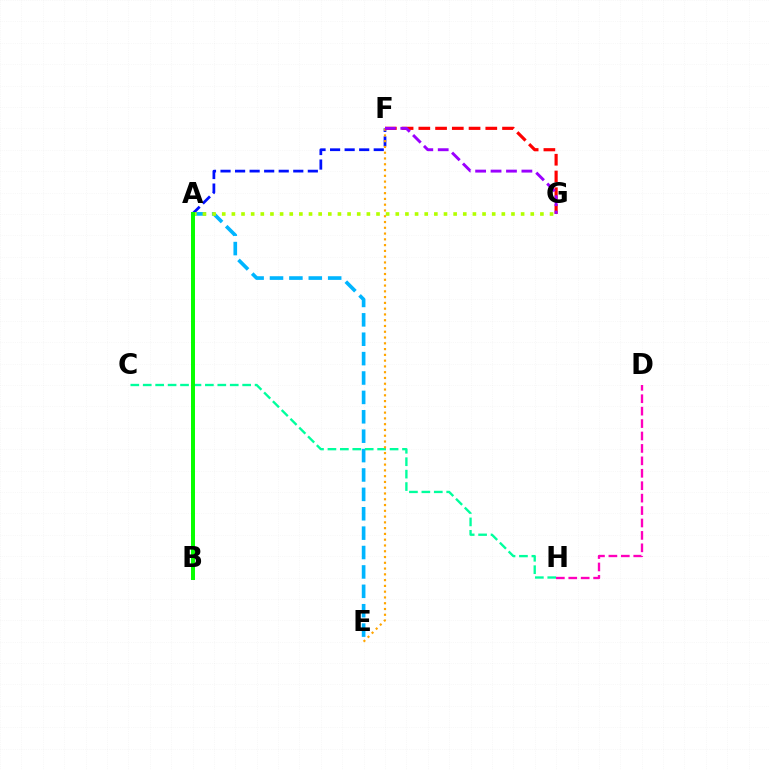{('A', 'E'): [{'color': '#00b5ff', 'line_style': 'dashed', 'thickness': 2.63}], ('A', 'F'): [{'color': '#0010ff', 'line_style': 'dashed', 'thickness': 1.98}], ('C', 'H'): [{'color': '#00ff9d', 'line_style': 'dashed', 'thickness': 1.69}], ('D', 'H'): [{'color': '#ff00bd', 'line_style': 'dashed', 'thickness': 1.69}], ('E', 'F'): [{'color': '#ffa500', 'line_style': 'dotted', 'thickness': 1.57}], ('F', 'G'): [{'color': '#ff0000', 'line_style': 'dashed', 'thickness': 2.27}, {'color': '#9b00ff', 'line_style': 'dashed', 'thickness': 2.1}], ('A', 'G'): [{'color': '#b3ff00', 'line_style': 'dotted', 'thickness': 2.62}], ('A', 'B'): [{'color': '#08ff00', 'line_style': 'solid', 'thickness': 2.86}]}